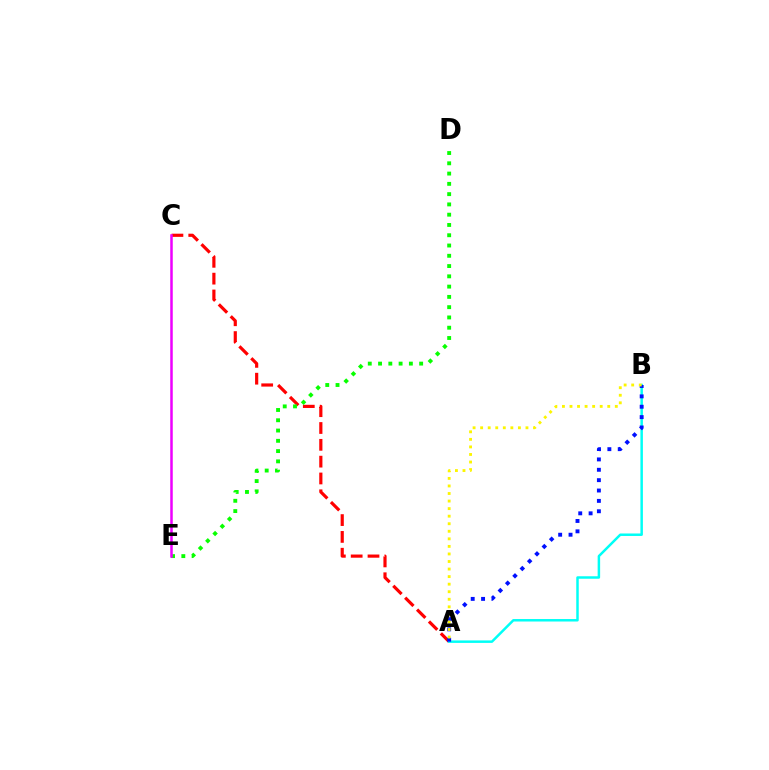{('A', 'C'): [{'color': '#ff0000', 'line_style': 'dashed', 'thickness': 2.29}], ('D', 'E'): [{'color': '#08ff00', 'line_style': 'dotted', 'thickness': 2.79}], ('A', 'B'): [{'color': '#00fff6', 'line_style': 'solid', 'thickness': 1.79}, {'color': '#0010ff', 'line_style': 'dotted', 'thickness': 2.82}, {'color': '#fcf500', 'line_style': 'dotted', 'thickness': 2.05}], ('C', 'E'): [{'color': '#ee00ff', 'line_style': 'solid', 'thickness': 1.81}]}